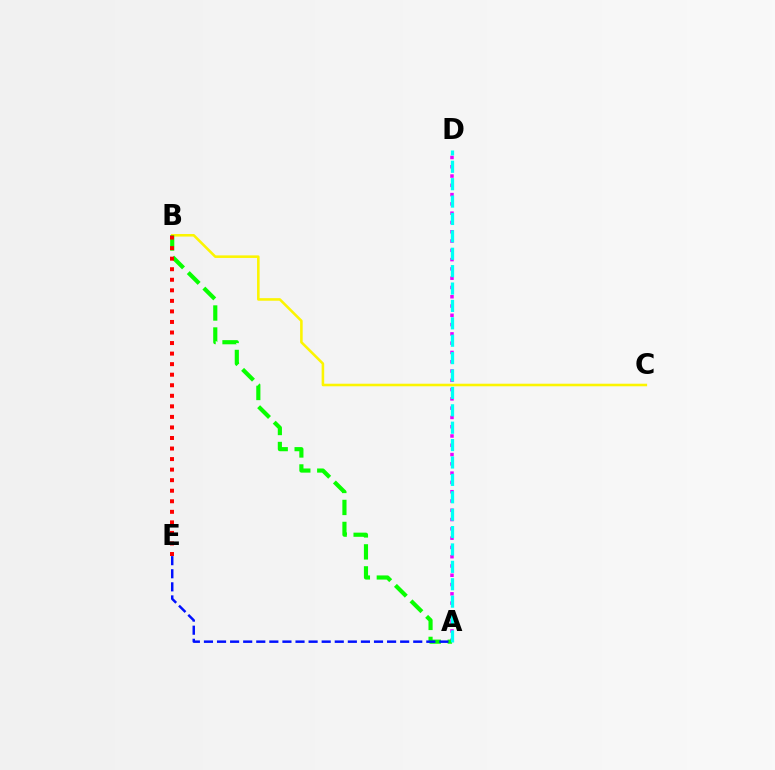{('B', 'C'): [{'color': '#fcf500', 'line_style': 'solid', 'thickness': 1.85}], ('A', 'D'): [{'color': '#ee00ff', 'line_style': 'dotted', 'thickness': 2.52}, {'color': '#00fff6', 'line_style': 'dashed', 'thickness': 2.36}], ('A', 'B'): [{'color': '#08ff00', 'line_style': 'dashed', 'thickness': 2.99}], ('A', 'E'): [{'color': '#0010ff', 'line_style': 'dashed', 'thickness': 1.78}], ('B', 'E'): [{'color': '#ff0000', 'line_style': 'dotted', 'thickness': 2.87}]}